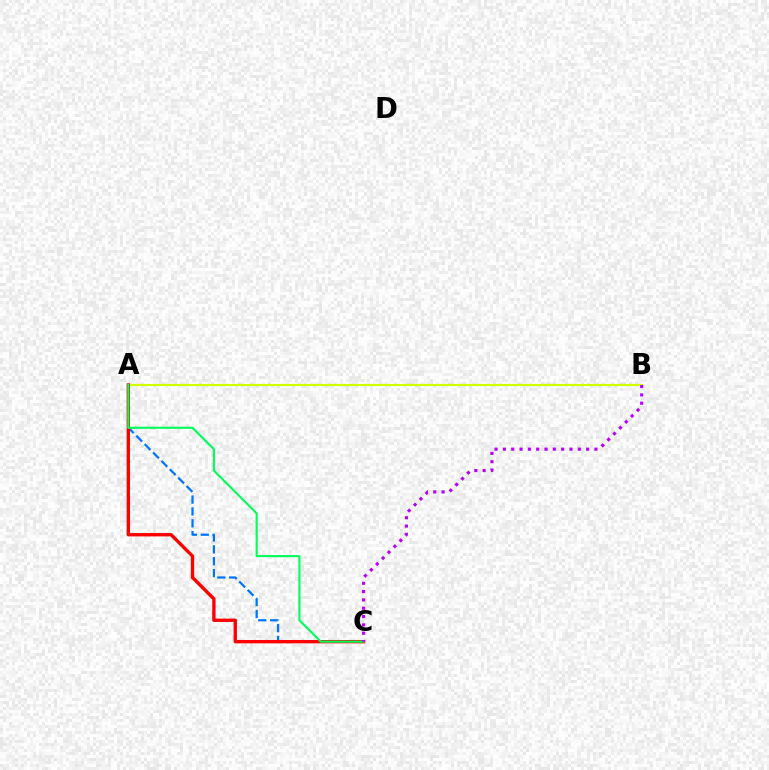{('A', 'B'): [{'color': '#d1ff00', 'line_style': 'solid', 'thickness': 1.58}], ('A', 'C'): [{'color': '#0074ff', 'line_style': 'dashed', 'thickness': 1.61}, {'color': '#ff0000', 'line_style': 'solid', 'thickness': 2.42}, {'color': '#00ff5c', 'line_style': 'solid', 'thickness': 1.54}], ('B', 'C'): [{'color': '#b900ff', 'line_style': 'dotted', 'thickness': 2.26}]}